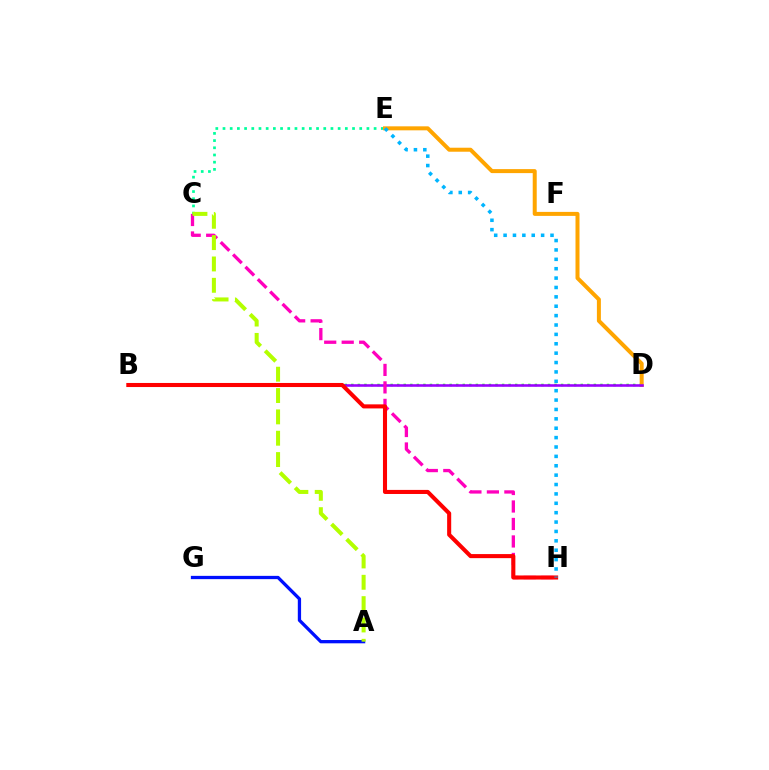{('B', 'D'): [{'color': '#08ff00', 'line_style': 'dotted', 'thickness': 1.78}, {'color': '#9b00ff', 'line_style': 'solid', 'thickness': 1.86}], ('C', 'E'): [{'color': '#00ff9d', 'line_style': 'dotted', 'thickness': 1.96}], ('D', 'E'): [{'color': '#ffa500', 'line_style': 'solid', 'thickness': 2.88}], ('A', 'G'): [{'color': '#0010ff', 'line_style': 'solid', 'thickness': 2.36}], ('C', 'H'): [{'color': '#ff00bd', 'line_style': 'dashed', 'thickness': 2.38}], ('B', 'H'): [{'color': '#ff0000', 'line_style': 'solid', 'thickness': 2.93}], ('A', 'C'): [{'color': '#b3ff00', 'line_style': 'dashed', 'thickness': 2.9}], ('E', 'H'): [{'color': '#00b5ff', 'line_style': 'dotted', 'thickness': 2.55}]}